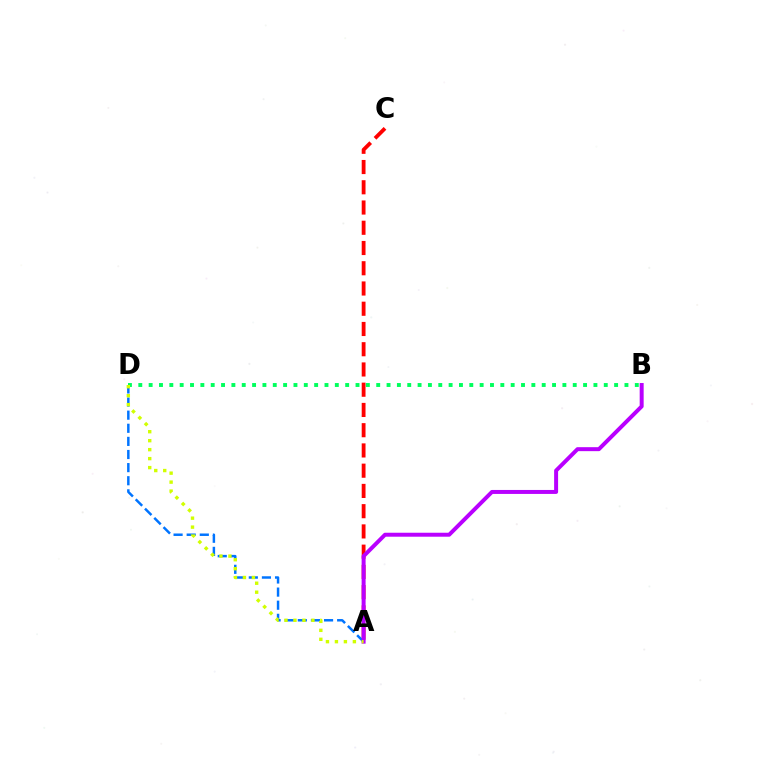{('A', 'C'): [{'color': '#ff0000', 'line_style': 'dashed', 'thickness': 2.75}], ('A', 'D'): [{'color': '#0074ff', 'line_style': 'dashed', 'thickness': 1.78}, {'color': '#d1ff00', 'line_style': 'dotted', 'thickness': 2.44}], ('B', 'D'): [{'color': '#00ff5c', 'line_style': 'dotted', 'thickness': 2.81}], ('A', 'B'): [{'color': '#b900ff', 'line_style': 'solid', 'thickness': 2.86}]}